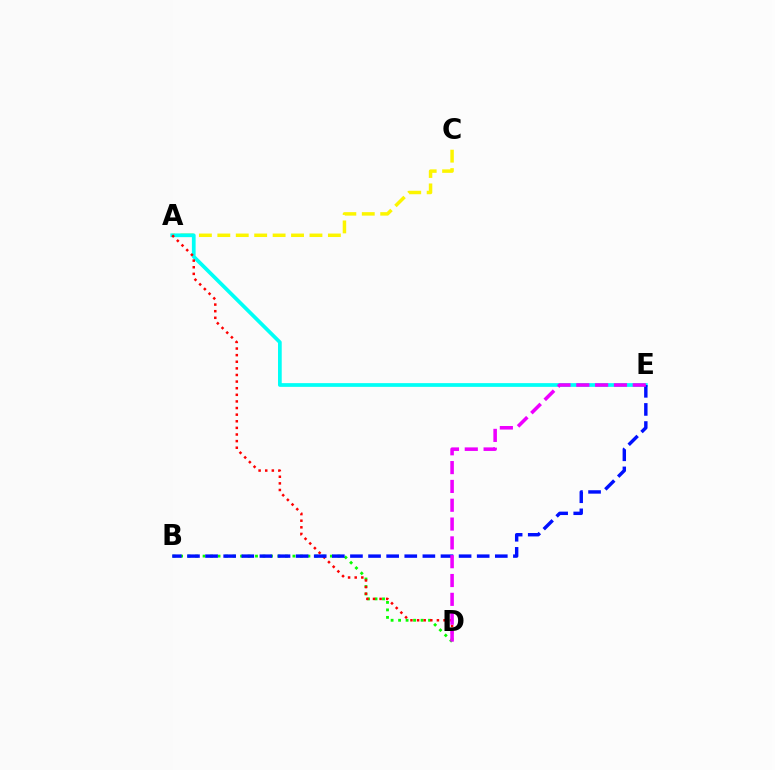{('A', 'C'): [{'color': '#fcf500', 'line_style': 'dashed', 'thickness': 2.5}], ('B', 'D'): [{'color': '#08ff00', 'line_style': 'dotted', 'thickness': 2.03}], ('A', 'E'): [{'color': '#00fff6', 'line_style': 'solid', 'thickness': 2.68}], ('A', 'D'): [{'color': '#ff0000', 'line_style': 'dotted', 'thickness': 1.8}], ('B', 'E'): [{'color': '#0010ff', 'line_style': 'dashed', 'thickness': 2.46}], ('D', 'E'): [{'color': '#ee00ff', 'line_style': 'dashed', 'thickness': 2.56}]}